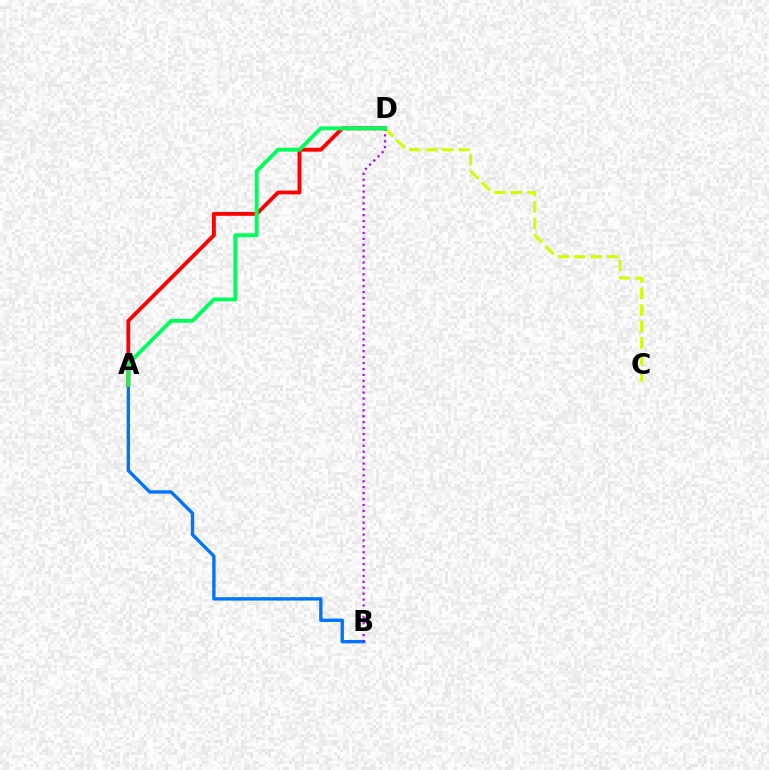{('C', 'D'): [{'color': '#d1ff00', 'line_style': 'dashed', 'thickness': 2.24}], ('A', 'B'): [{'color': '#0074ff', 'line_style': 'solid', 'thickness': 2.43}], ('A', 'D'): [{'color': '#ff0000', 'line_style': 'solid', 'thickness': 2.77}, {'color': '#00ff5c', 'line_style': 'solid', 'thickness': 2.79}], ('B', 'D'): [{'color': '#b900ff', 'line_style': 'dotted', 'thickness': 1.61}]}